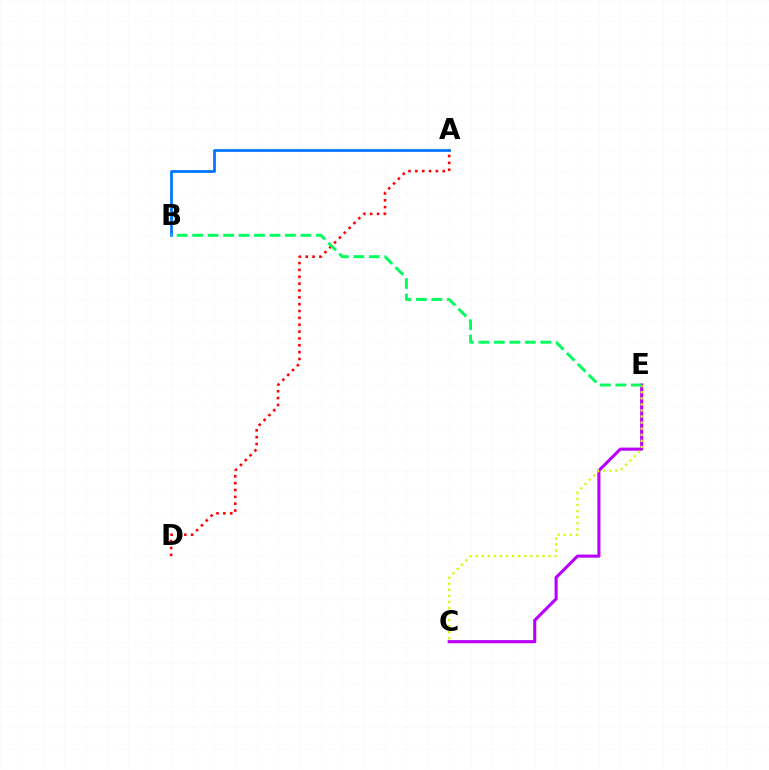{('A', 'D'): [{'color': '#ff0000', 'line_style': 'dotted', 'thickness': 1.86}], ('C', 'E'): [{'color': '#b900ff', 'line_style': 'solid', 'thickness': 2.23}, {'color': '#d1ff00', 'line_style': 'dotted', 'thickness': 1.65}], ('A', 'B'): [{'color': '#0074ff', 'line_style': 'solid', 'thickness': 1.96}], ('B', 'E'): [{'color': '#00ff5c', 'line_style': 'dashed', 'thickness': 2.1}]}